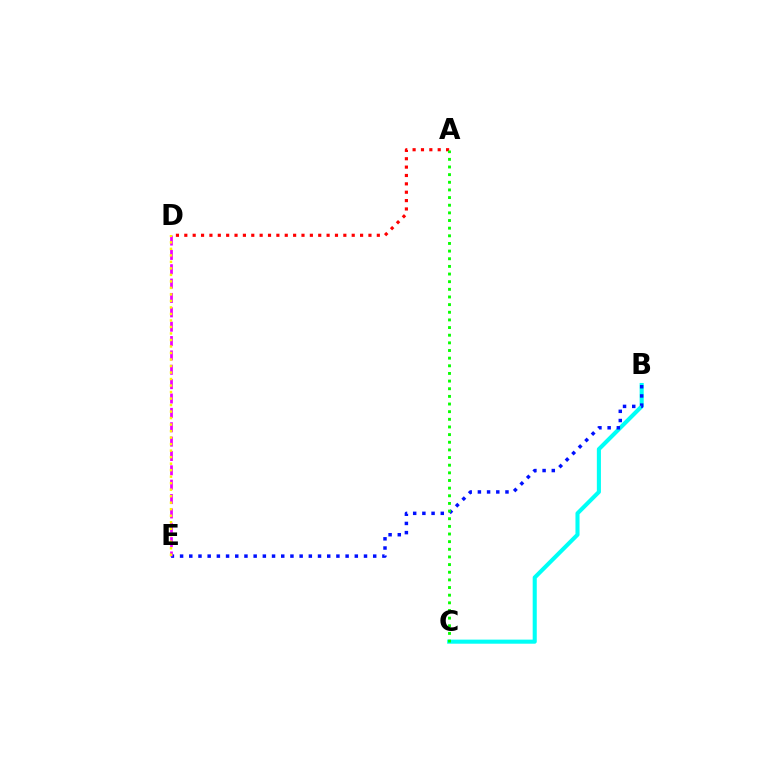{('B', 'C'): [{'color': '#00fff6', 'line_style': 'solid', 'thickness': 2.94}], ('B', 'E'): [{'color': '#0010ff', 'line_style': 'dotted', 'thickness': 2.5}], ('D', 'E'): [{'color': '#ee00ff', 'line_style': 'dashed', 'thickness': 1.95}, {'color': '#fcf500', 'line_style': 'dotted', 'thickness': 1.77}], ('A', 'D'): [{'color': '#ff0000', 'line_style': 'dotted', 'thickness': 2.27}], ('A', 'C'): [{'color': '#08ff00', 'line_style': 'dotted', 'thickness': 2.08}]}